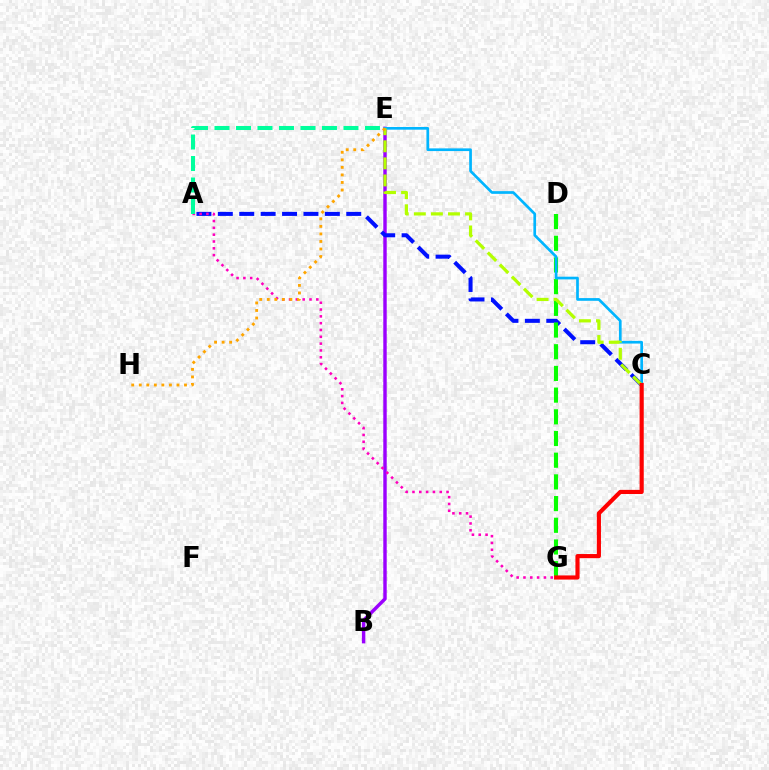{('B', 'E'): [{'color': '#9b00ff', 'line_style': 'solid', 'thickness': 2.47}], ('A', 'C'): [{'color': '#0010ff', 'line_style': 'dashed', 'thickness': 2.91}], ('D', 'G'): [{'color': '#08ff00', 'line_style': 'dashed', 'thickness': 2.95}], ('A', 'G'): [{'color': '#ff00bd', 'line_style': 'dotted', 'thickness': 1.85}], ('C', 'E'): [{'color': '#00b5ff', 'line_style': 'solid', 'thickness': 1.94}, {'color': '#b3ff00', 'line_style': 'dashed', 'thickness': 2.32}], ('A', 'E'): [{'color': '#00ff9d', 'line_style': 'dashed', 'thickness': 2.92}], ('E', 'H'): [{'color': '#ffa500', 'line_style': 'dotted', 'thickness': 2.05}], ('C', 'G'): [{'color': '#ff0000', 'line_style': 'solid', 'thickness': 2.98}]}